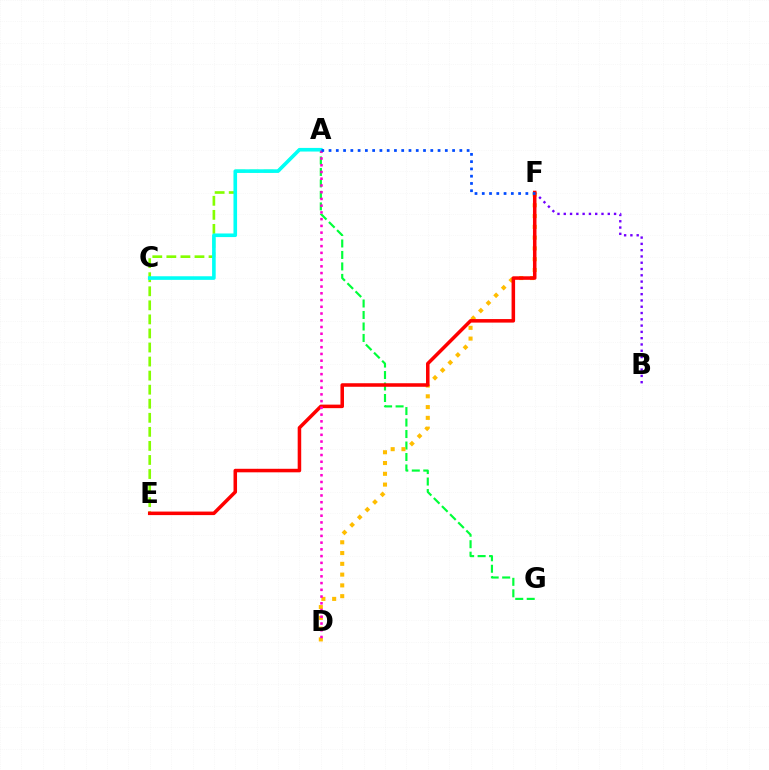{('A', 'G'): [{'color': '#00ff39', 'line_style': 'dashed', 'thickness': 1.56}], ('A', 'E'): [{'color': '#84ff00', 'line_style': 'dashed', 'thickness': 1.91}], ('B', 'F'): [{'color': '#7200ff', 'line_style': 'dotted', 'thickness': 1.71}], ('D', 'F'): [{'color': '#ffbd00', 'line_style': 'dotted', 'thickness': 2.93}], ('E', 'F'): [{'color': '#ff0000', 'line_style': 'solid', 'thickness': 2.54}], ('A', 'C'): [{'color': '#00fff6', 'line_style': 'solid', 'thickness': 2.6}], ('A', 'D'): [{'color': '#ff00cf', 'line_style': 'dotted', 'thickness': 1.83}], ('A', 'F'): [{'color': '#004bff', 'line_style': 'dotted', 'thickness': 1.97}]}